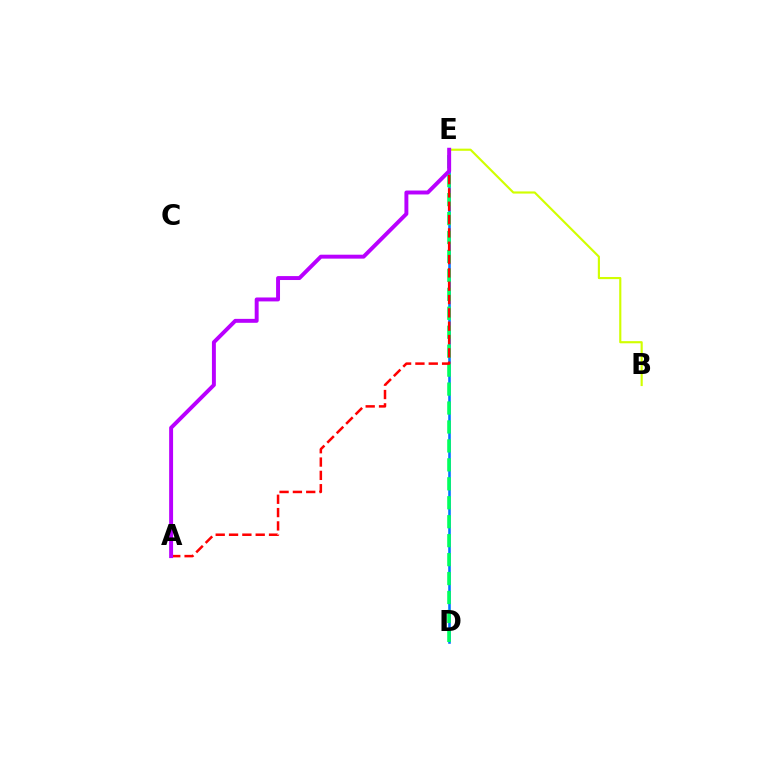{('D', 'E'): [{'color': '#0074ff', 'line_style': 'solid', 'thickness': 1.86}, {'color': '#00ff5c', 'line_style': 'dashed', 'thickness': 2.57}], ('B', 'E'): [{'color': '#d1ff00', 'line_style': 'solid', 'thickness': 1.55}], ('A', 'E'): [{'color': '#ff0000', 'line_style': 'dashed', 'thickness': 1.81}, {'color': '#b900ff', 'line_style': 'solid', 'thickness': 2.83}]}